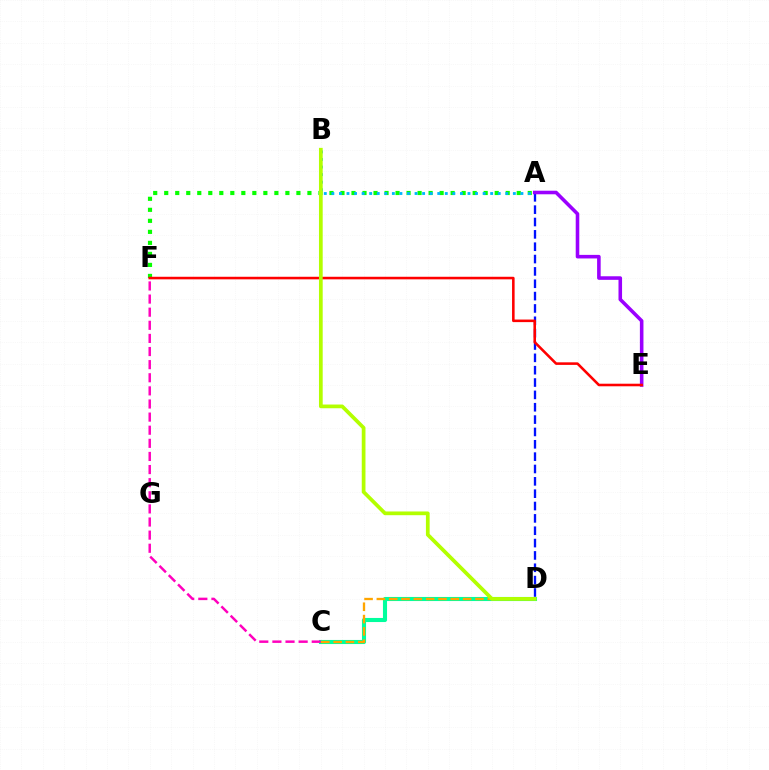{('A', 'F'): [{'color': '#08ff00', 'line_style': 'dotted', 'thickness': 2.99}], ('C', 'D'): [{'color': '#00ff9d', 'line_style': 'solid', 'thickness': 2.95}, {'color': '#ffa500', 'line_style': 'dashed', 'thickness': 1.67}], ('A', 'D'): [{'color': '#0010ff', 'line_style': 'dashed', 'thickness': 1.68}], ('A', 'E'): [{'color': '#9b00ff', 'line_style': 'solid', 'thickness': 2.57}], ('E', 'F'): [{'color': '#ff0000', 'line_style': 'solid', 'thickness': 1.85}], ('A', 'B'): [{'color': '#00b5ff', 'line_style': 'dotted', 'thickness': 2.05}], ('B', 'D'): [{'color': '#b3ff00', 'line_style': 'solid', 'thickness': 2.68}], ('C', 'F'): [{'color': '#ff00bd', 'line_style': 'dashed', 'thickness': 1.78}]}